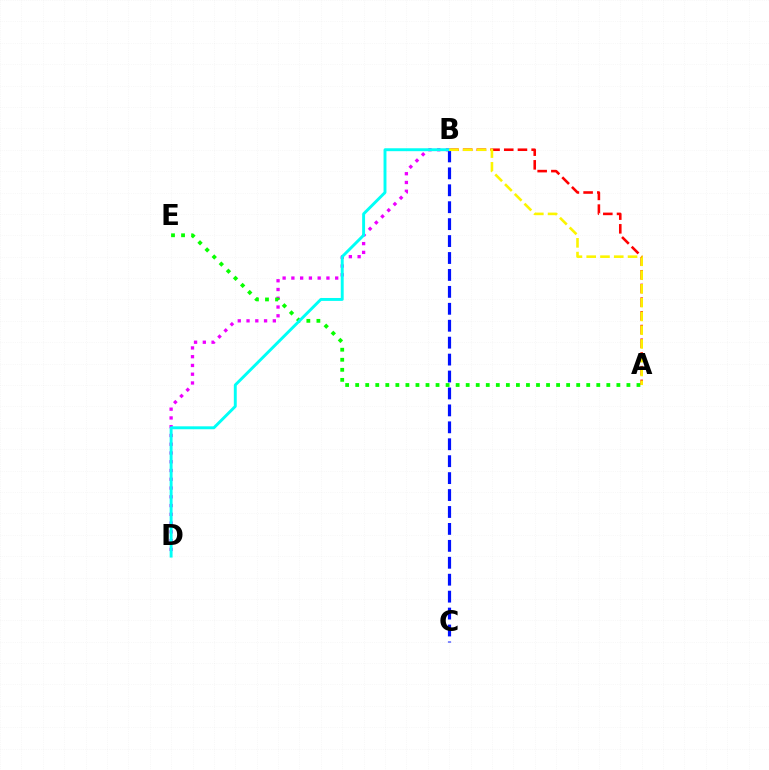{('B', 'D'): [{'color': '#ee00ff', 'line_style': 'dotted', 'thickness': 2.38}, {'color': '#00fff6', 'line_style': 'solid', 'thickness': 2.1}], ('A', 'E'): [{'color': '#08ff00', 'line_style': 'dotted', 'thickness': 2.73}], ('A', 'B'): [{'color': '#ff0000', 'line_style': 'dashed', 'thickness': 1.86}, {'color': '#fcf500', 'line_style': 'dashed', 'thickness': 1.87}], ('B', 'C'): [{'color': '#0010ff', 'line_style': 'dashed', 'thickness': 2.3}]}